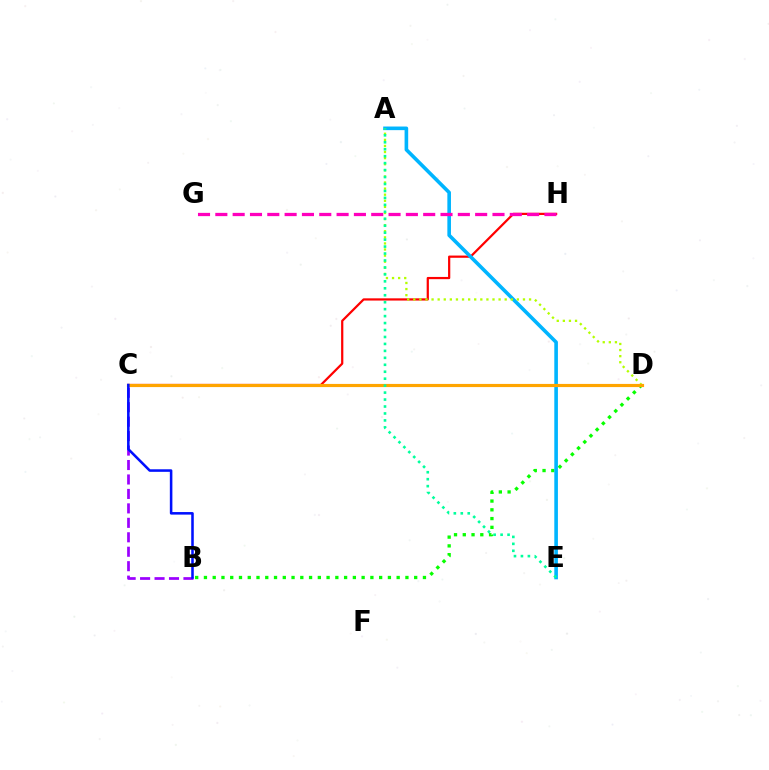{('B', 'C'): [{'color': '#9b00ff', 'line_style': 'dashed', 'thickness': 1.96}, {'color': '#0010ff', 'line_style': 'solid', 'thickness': 1.84}], ('B', 'D'): [{'color': '#08ff00', 'line_style': 'dotted', 'thickness': 2.38}], ('C', 'H'): [{'color': '#ff0000', 'line_style': 'solid', 'thickness': 1.6}], ('A', 'E'): [{'color': '#00b5ff', 'line_style': 'solid', 'thickness': 2.6}, {'color': '#00ff9d', 'line_style': 'dotted', 'thickness': 1.89}], ('A', 'D'): [{'color': '#b3ff00', 'line_style': 'dotted', 'thickness': 1.66}], ('C', 'D'): [{'color': '#ffa500', 'line_style': 'solid', 'thickness': 2.27}], ('G', 'H'): [{'color': '#ff00bd', 'line_style': 'dashed', 'thickness': 2.35}]}